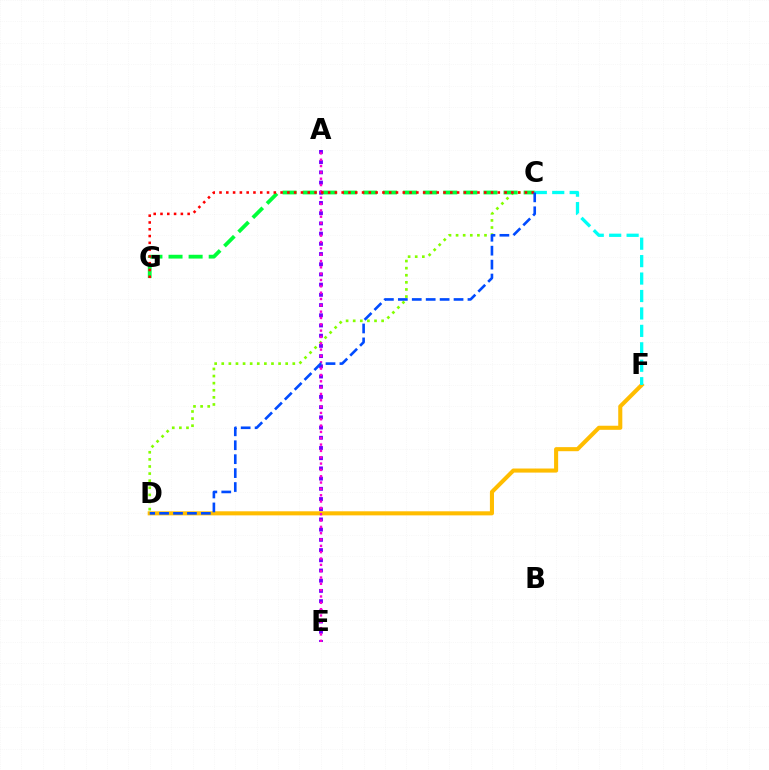{('A', 'E'): [{'color': '#7200ff', 'line_style': 'dotted', 'thickness': 2.77}, {'color': '#ff00cf', 'line_style': 'dotted', 'thickness': 1.72}], ('C', 'D'): [{'color': '#84ff00', 'line_style': 'dotted', 'thickness': 1.93}, {'color': '#004bff', 'line_style': 'dashed', 'thickness': 1.89}], ('C', 'G'): [{'color': '#00ff39', 'line_style': 'dashed', 'thickness': 2.73}, {'color': '#ff0000', 'line_style': 'dotted', 'thickness': 1.84}], ('D', 'F'): [{'color': '#ffbd00', 'line_style': 'solid', 'thickness': 2.93}], ('C', 'F'): [{'color': '#00fff6', 'line_style': 'dashed', 'thickness': 2.37}]}